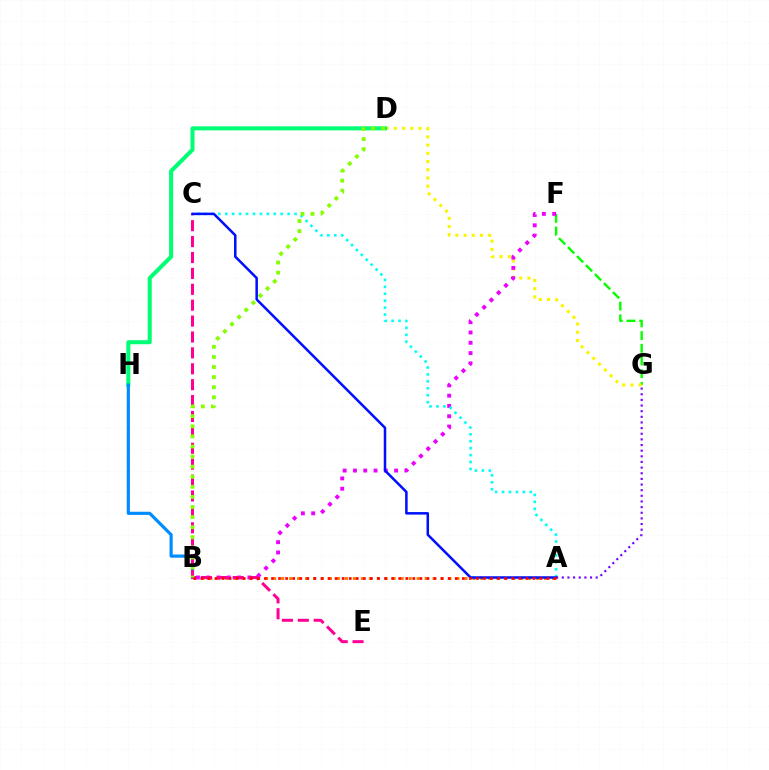{('A', 'B'): [{'color': '#ff7c00', 'line_style': 'dotted', 'thickness': 2.17}, {'color': '#ff0000', 'line_style': 'dotted', 'thickness': 1.92}], ('F', 'G'): [{'color': '#08ff00', 'line_style': 'dashed', 'thickness': 1.73}], ('D', 'G'): [{'color': '#fcf500', 'line_style': 'dotted', 'thickness': 2.23}], ('D', 'H'): [{'color': '#00ff74', 'line_style': 'solid', 'thickness': 2.91}], ('B', 'F'): [{'color': '#ee00ff', 'line_style': 'dotted', 'thickness': 2.8}], ('B', 'H'): [{'color': '#008cff', 'line_style': 'solid', 'thickness': 2.28}], ('C', 'E'): [{'color': '#ff0094', 'line_style': 'dashed', 'thickness': 2.16}], ('A', 'C'): [{'color': '#00fff6', 'line_style': 'dotted', 'thickness': 1.88}, {'color': '#0010ff', 'line_style': 'solid', 'thickness': 1.81}], ('A', 'G'): [{'color': '#7200ff', 'line_style': 'dotted', 'thickness': 1.53}], ('B', 'D'): [{'color': '#84ff00', 'line_style': 'dotted', 'thickness': 2.74}]}